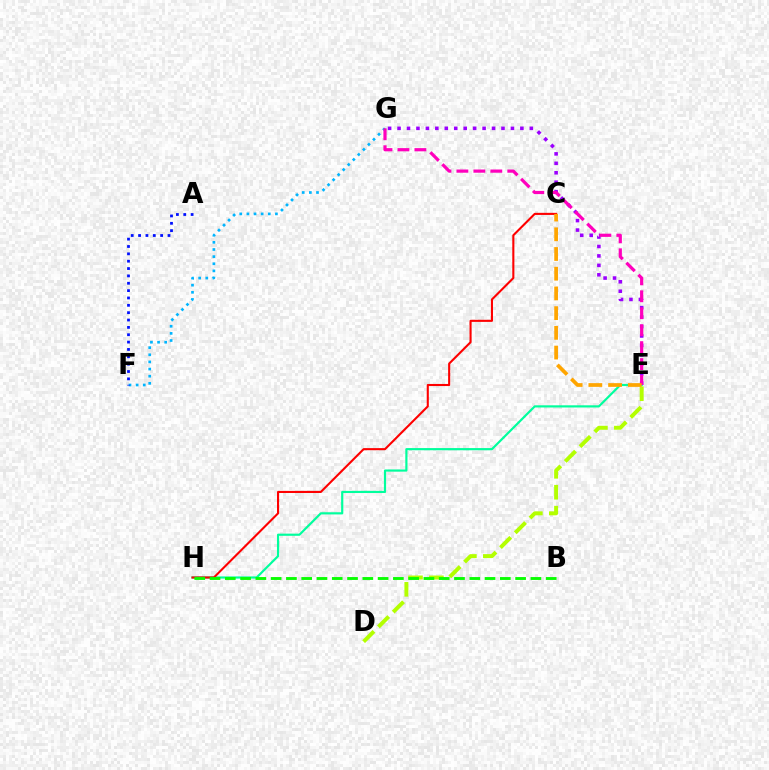{('F', 'G'): [{'color': '#00b5ff', 'line_style': 'dotted', 'thickness': 1.94}], ('E', 'H'): [{'color': '#00ff9d', 'line_style': 'solid', 'thickness': 1.57}], ('D', 'E'): [{'color': '#b3ff00', 'line_style': 'dashed', 'thickness': 2.84}], ('A', 'F'): [{'color': '#0010ff', 'line_style': 'dotted', 'thickness': 2.0}], ('E', 'G'): [{'color': '#9b00ff', 'line_style': 'dotted', 'thickness': 2.57}, {'color': '#ff00bd', 'line_style': 'dashed', 'thickness': 2.3}], ('C', 'H'): [{'color': '#ff0000', 'line_style': 'solid', 'thickness': 1.51}], ('B', 'H'): [{'color': '#08ff00', 'line_style': 'dashed', 'thickness': 2.08}], ('C', 'E'): [{'color': '#ffa500', 'line_style': 'dashed', 'thickness': 2.68}]}